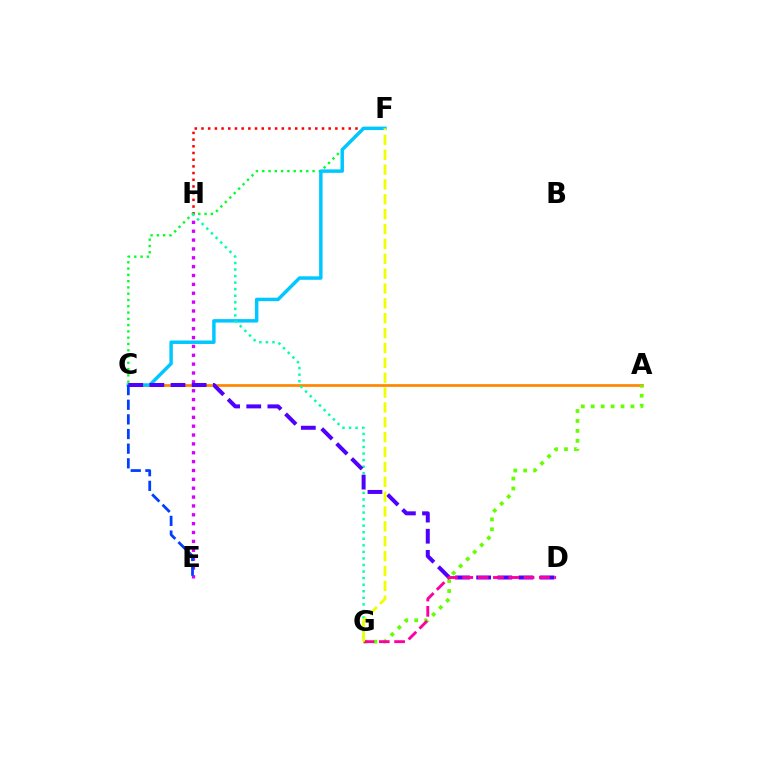{('A', 'C'): [{'color': '#ff8800', 'line_style': 'solid', 'thickness': 1.97}], ('F', 'H'): [{'color': '#ff0000', 'line_style': 'dotted', 'thickness': 1.82}], ('E', 'H'): [{'color': '#d600ff', 'line_style': 'dotted', 'thickness': 2.41}], ('C', 'F'): [{'color': '#00ff27', 'line_style': 'dotted', 'thickness': 1.71}, {'color': '#00c7ff', 'line_style': 'solid', 'thickness': 2.49}], ('G', 'H'): [{'color': '#00ffaf', 'line_style': 'dotted', 'thickness': 1.78}], ('C', 'E'): [{'color': '#003fff', 'line_style': 'dashed', 'thickness': 1.99}], ('A', 'G'): [{'color': '#66ff00', 'line_style': 'dotted', 'thickness': 2.7}], ('C', 'D'): [{'color': '#4f00ff', 'line_style': 'dashed', 'thickness': 2.87}], ('D', 'G'): [{'color': '#ff00a0', 'line_style': 'dashed', 'thickness': 2.08}], ('F', 'G'): [{'color': '#eeff00', 'line_style': 'dashed', 'thickness': 2.02}]}